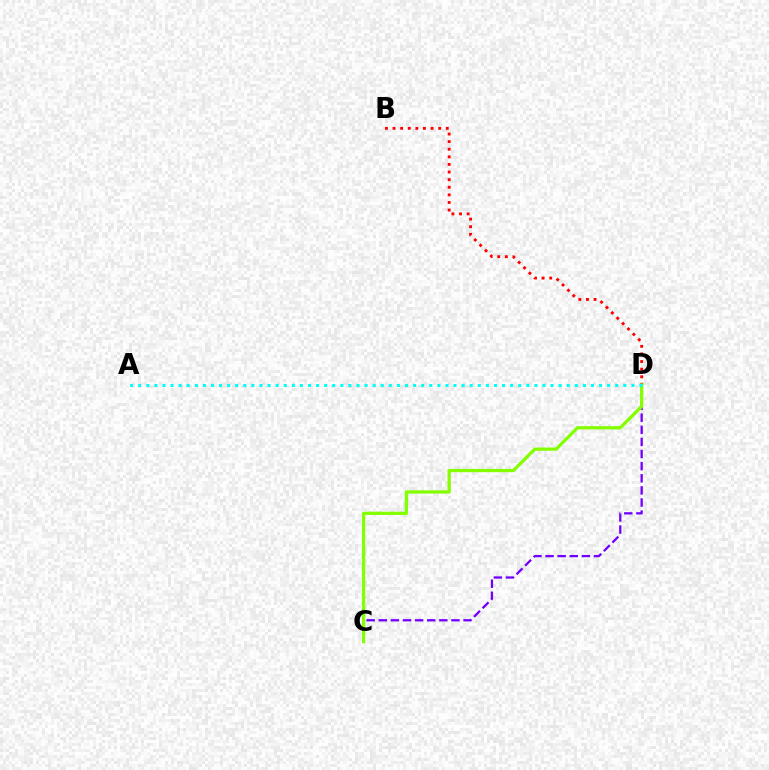{('B', 'D'): [{'color': '#ff0000', 'line_style': 'dotted', 'thickness': 2.07}], ('C', 'D'): [{'color': '#7200ff', 'line_style': 'dashed', 'thickness': 1.65}, {'color': '#84ff00', 'line_style': 'solid', 'thickness': 2.34}], ('A', 'D'): [{'color': '#00fff6', 'line_style': 'dotted', 'thickness': 2.2}]}